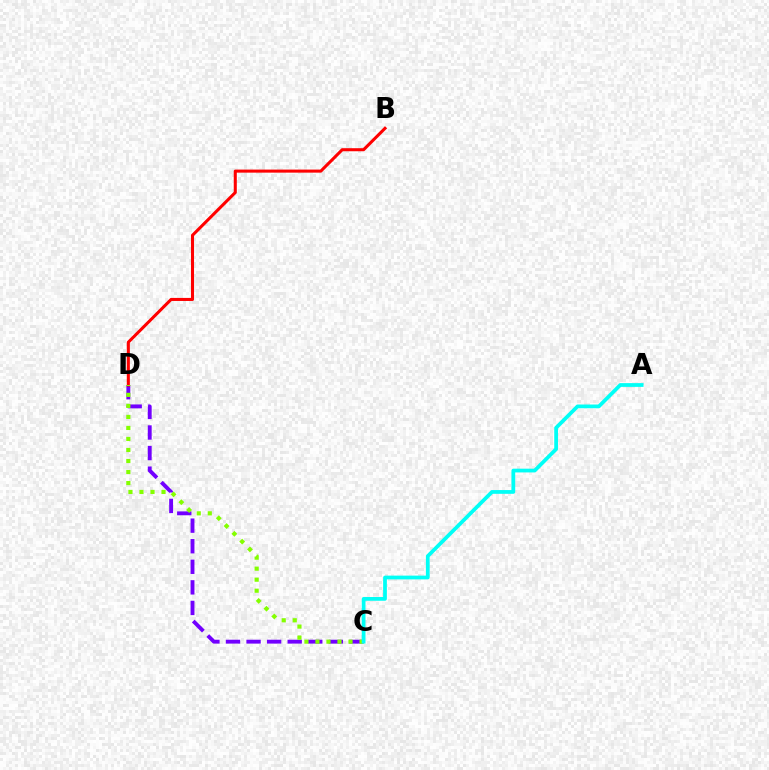{('C', 'D'): [{'color': '#7200ff', 'line_style': 'dashed', 'thickness': 2.79}, {'color': '#84ff00', 'line_style': 'dotted', 'thickness': 2.99}], ('B', 'D'): [{'color': '#ff0000', 'line_style': 'solid', 'thickness': 2.2}], ('A', 'C'): [{'color': '#00fff6', 'line_style': 'solid', 'thickness': 2.7}]}